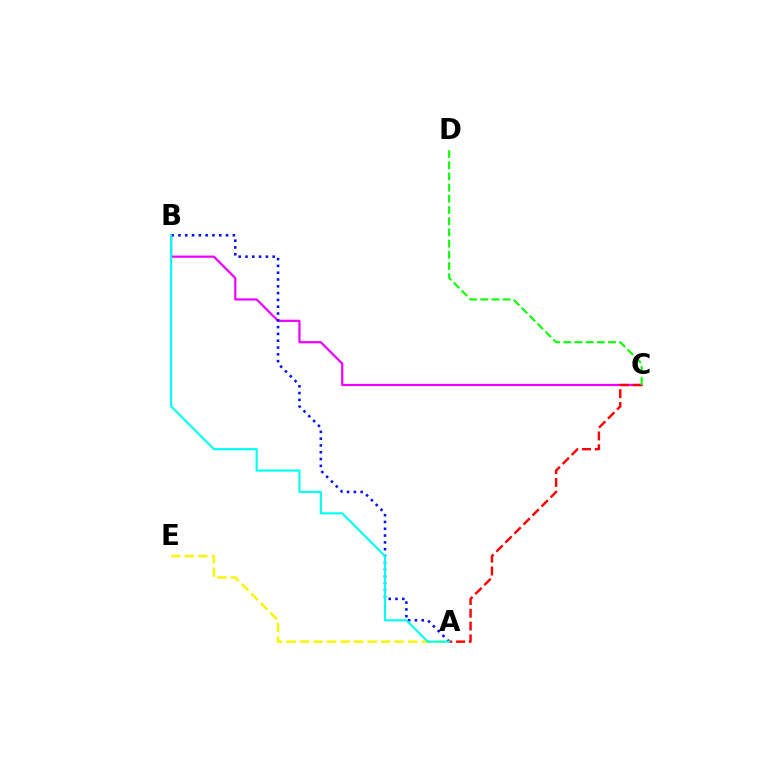{('B', 'C'): [{'color': '#ee00ff', 'line_style': 'solid', 'thickness': 1.59}], ('A', 'B'): [{'color': '#0010ff', 'line_style': 'dotted', 'thickness': 1.85}, {'color': '#00fff6', 'line_style': 'solid', 'thickness': 1.54}], ('A', 'E'): [{'color': '#fcf500', 'line_style': 'dashed', 'thickness': 1.84}], ('A', 'C'): [{'color': '#ff0000', 'line_style': 'dashed', 'thickness': 1.74}], ('C', 'D'): [{'color': '#08ff00', 'line_style': 'dashed', 'thickness': 1.52}]}